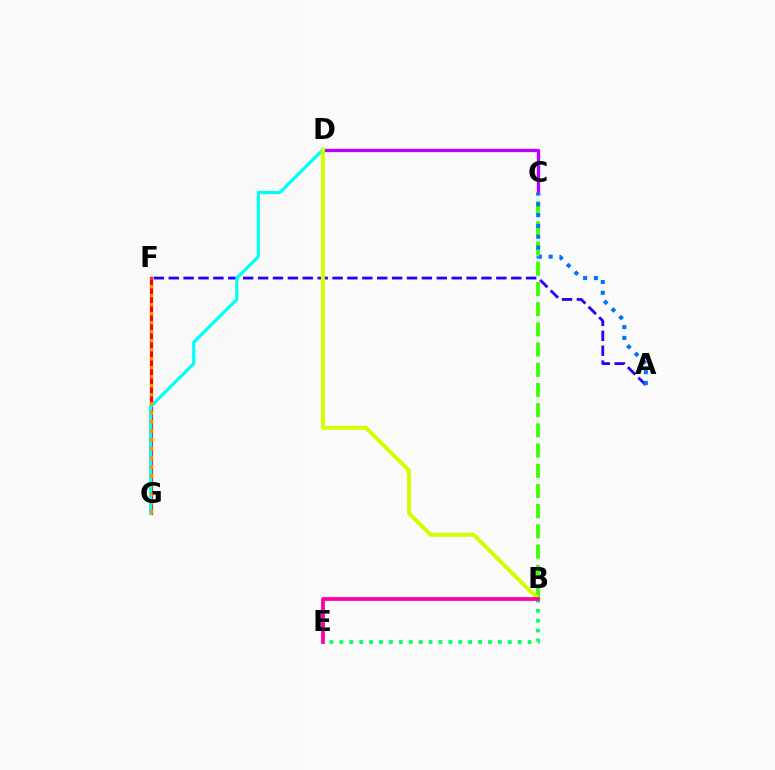{('B', 'C'): [{'color': '#3dff00', 'line_style': 'dashed', 'thickness': 2.74}], ('F', 'G'): [{'color': '#ff0000', 'line_style': 'solid', 'thickness': 2.3}, {'color': '#ff9400', 'line_style': 'dotted', 'thickness': 2.45}], ('C', 'D'): [{'color': '#b900ff', 'line_style': 'solid', 'thickness': 2.37}], ('A', 'F'): [{'color': '#2500ff', 'line_style': 'dashed', 'thickness': 2.02}], ('D', 'G'): [{'color': '#00fff6', 'line_style': 'solid', 'thickness': 2.3}], ('B', 'D'): [{'color': '#d1ff00', 'line_style': 'solid', 'thickness': 2.87}], ('B', 'E'): [{'color': '#00ff5c', 'line_style': 'dotted', 'thickness': 2.69}, {'color': '#ff00ac', 'line_style': 'solid', 'thickness': 2.73}], ('A', 'C'): [{'color': '#0074ff', 'line_style': 'dotted', 'thickness': 2.94}]}